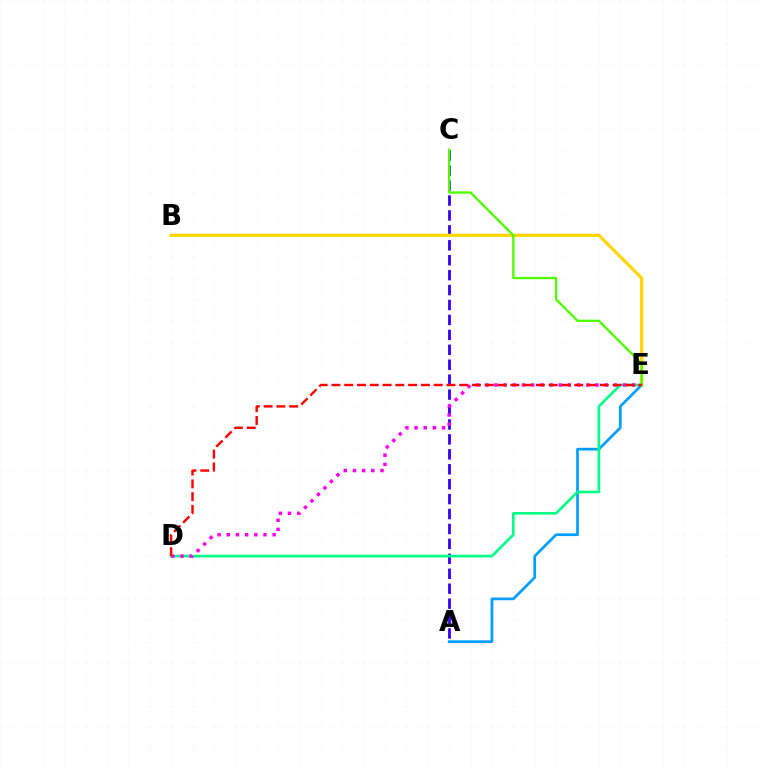{('A', 'E'): [{'color': '#009eff', 'line_style': 'solid', 'thickness': 1.95}], ('A', 'C'): [{'color': '#3700ff', 'line_style': 'dashed', 'thickness': 2.03}], ('B', 'E'): [{'color': '#ffd500', 'line_style': 'solid', 'thickness': 2.31}], ('D', 'E'): [{'color': '#00ff86', 'line_style': 'solid', 'thickness': 1.92}, {'color': '#ff00ed', 'line_style': 'dotted', 'thickness': 2.5}, {'color': '#ff0000', 'line_style': 'dashed', 'thickness': 1.74}], ('C', 'E'): [{'color': '#4fff00', 'line_style': 'solid', 'thickness': 1.68}]}